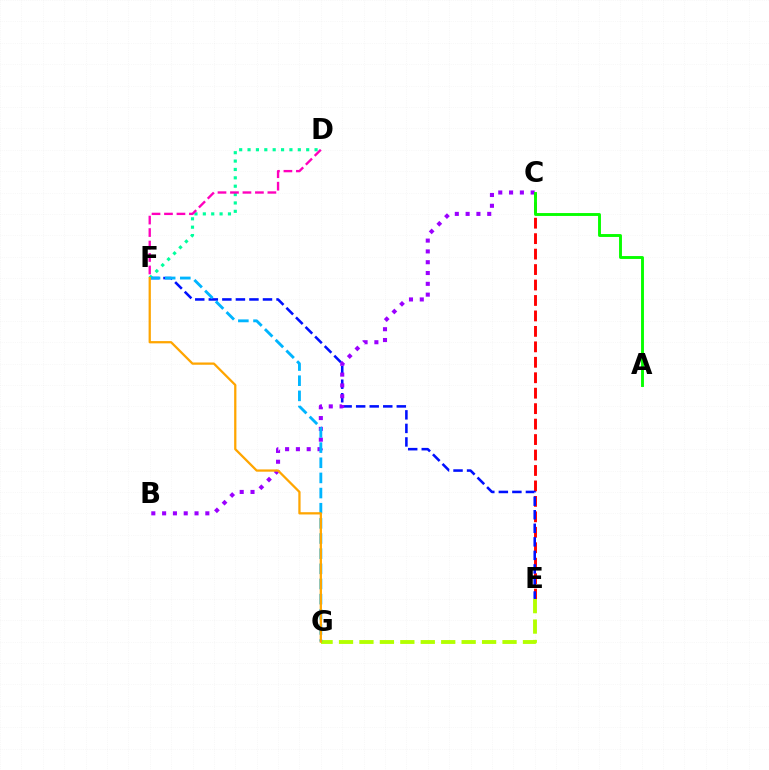{('C', 'E'): [{'color': '#ff0000', 'line_style': 'dashed', 'thickness': 2.1}], ('E', 'G'): [{'color': '#b3ff00', 'line_style': 'dashed', 'thickness': 2.78}], ('E', 'F'): [{'color': '#0010ff', 'line_style': 'dashed', 'thickness': 1.84}], ('D', 'F'): [{'color': '#00ff9d', 'line_style': 'dotted', 'thickness': 2.28}, {'color': '#ff00bd', 'line_style': 'dashed', 'thickness': 1.69}], ('B', 'C'): [{'color': '#9b00ff', 'line_style': 'dotted', 'thickness': 2.94}], ('F', 'G'): [{'color': '#00b5ff', 'line_style': 'dashed', 'thickness': 2.06}, {'color': '#ffa500', 'line_style': 'solid', 'thickness': 1.63}], ('A', 'C'): [{'color': '#08ff00', 'line_style': 'solid', 'thickness': 2.09}]}